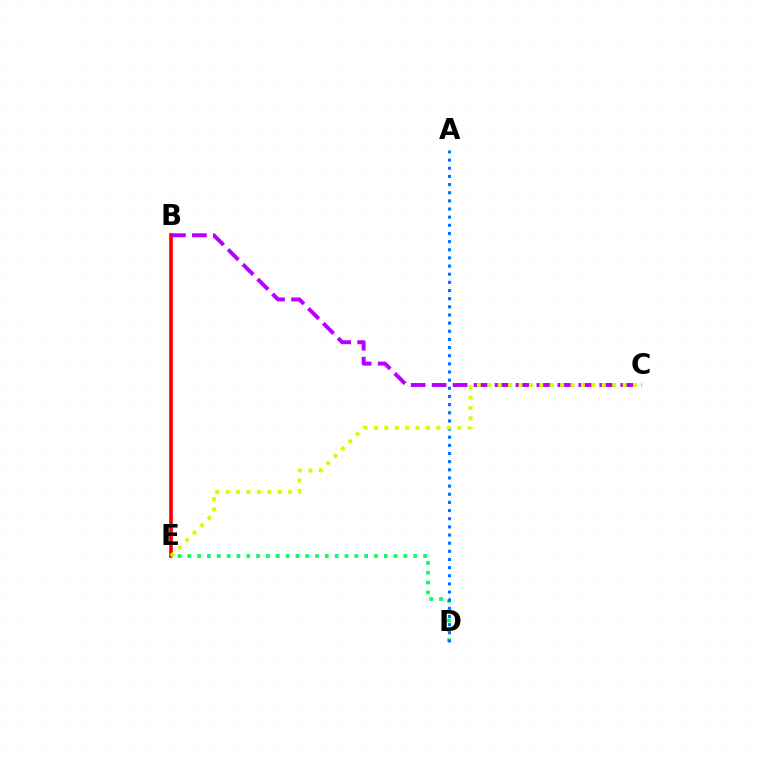{('B', 'E'): [{'color': '#ff0000', 'line_style': 'solid', 'thickness': 2.63}], ('B', 'C'): [{'color': '#b900ff', 'line_style': 'dashed', 'thickness': 2.85}], ('D', 'E'): [{'color': '#00ff5c', 'line_style': 'dotted', 'thickness': 2.67}], ('A', 'D'): [{'color': '#0074ff', 'line_style': 'dotted', 'thickness': 2.21}], ('C', 'E'): [{'color': '#d1ff00', 'line_style': 'dotted', 'thickness': 2.83}]}